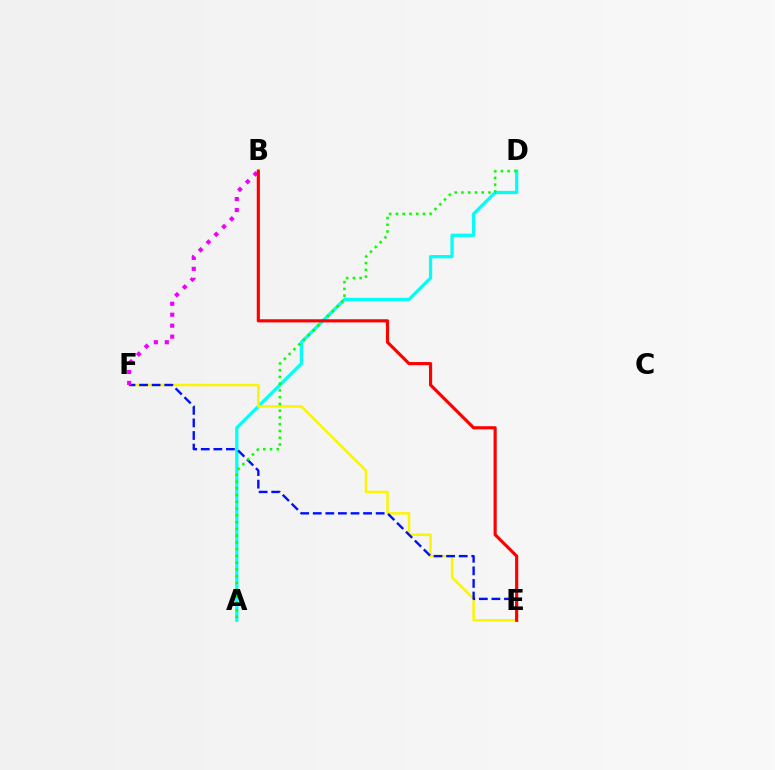{('A', 'D'): [{'color': '#00fff6', 'line_style': 'solid', 'thickness': 2.34}, {'color': '#08ff00', 'line_style': 'dotted', 'thickness': 1.84}], ('E', 'F'): [{'color': '#fcf500', 'line_style': 'solid', 'thickness': 1.79}, {'color': '#0010ff', 'line_style': 'dashed', 'thickness': 1.71}], ('B', 'F'): [{'color': '#ee00ff', 'line_style': 'dotted', 'thickness': 2.98}], ('B', 'E'): [{'color': '#ff0000', 'line_style': 'solid', 'thickness': 2.27}]}